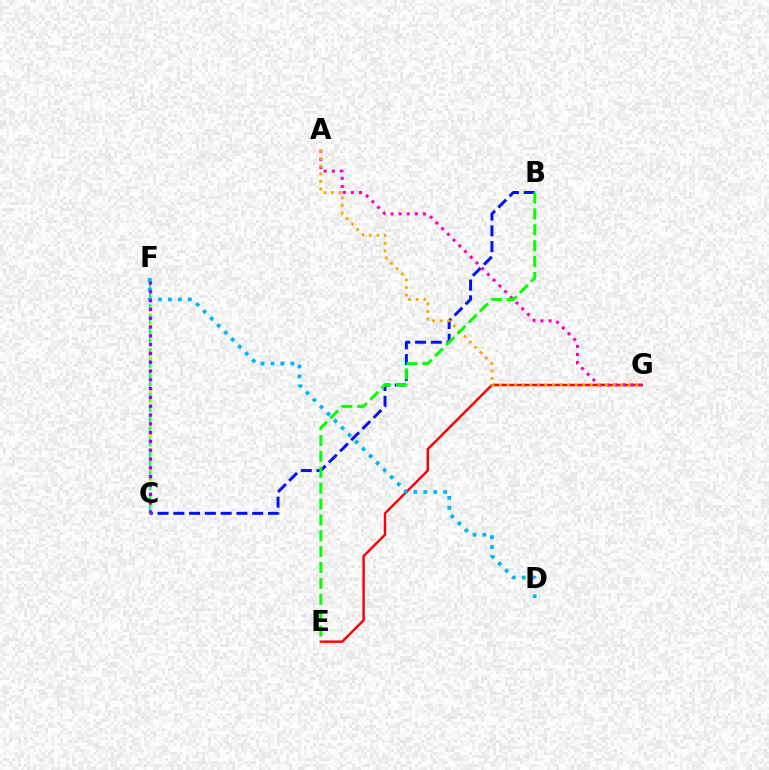{('B', 'C'): [{'color': '#0010ff', 'line_style': 'dashed', 'thickness': 2.14}], ('E', 'G'): [{'color': '#ff0000', 'line_style': 'solid', 'thickness': 1.75}], ('C', 'F'): [{'color': '#b3ff00', 'line_style': 'dotted', 'thickness': 2.36}, {'color': '#00ff9d', 'line_style': 'dashed', 'thickness': 1.52}, {'color': '#9b00ff', 'line_style': 'dotted', 'thickness': 2.39}], ('A', 'G'): [{'color': '#ff00bd', 'line_style': 'dotted', 'thickness': 2.2}, {'color': '#ffa500', 'line_style': 'dotted', 'thickness': 2.06}], ('B', 'E'): [{'color': '#08ff00', 'line_style': 'dashed', 'thickness': 2.16}], ('D', 'F'): [{'color': '#00b5ff', 'line_style': 'dotted', 'thickness': 2.7}]}